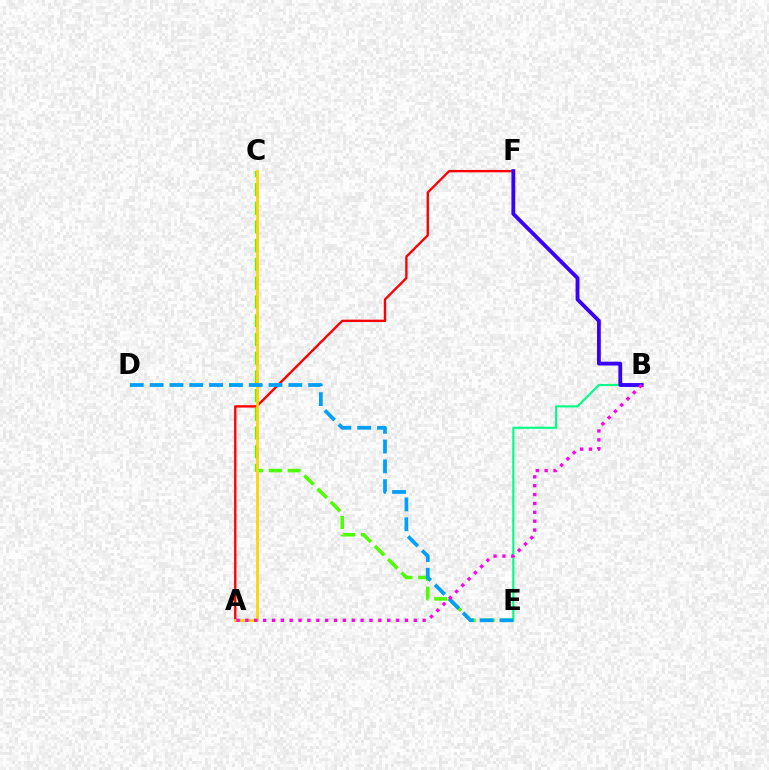{('A', 'F'): [{'color': '#ff0000', 'line_style': 'solid', 'thickness': 1.7}], ('B', 'E'): [{'color': '#00ff86', 'line_style': 'solid', 'thickness': 1.54}], ('C', 'E'): [{'color': '#4fff00', 'line_style': 'dashed', 'thickness': 2.55}], ('A', 'C'): [{'color': '#ffd500', 'line_style': 'solid', 'thickness': 1.99}], ('B', 'F'): [{'color': '#3700ff', 'line_style': 'solid', 'thickness': 2.76}], ('D', 'E'): [{'color': '#009eff', 'line_style': 'dashed', 'thickness': 2.69}], ('A', 'B'): [{'color': '#ff00ed', 'line_style': 'dotted', 'thickness': 2.41}]}